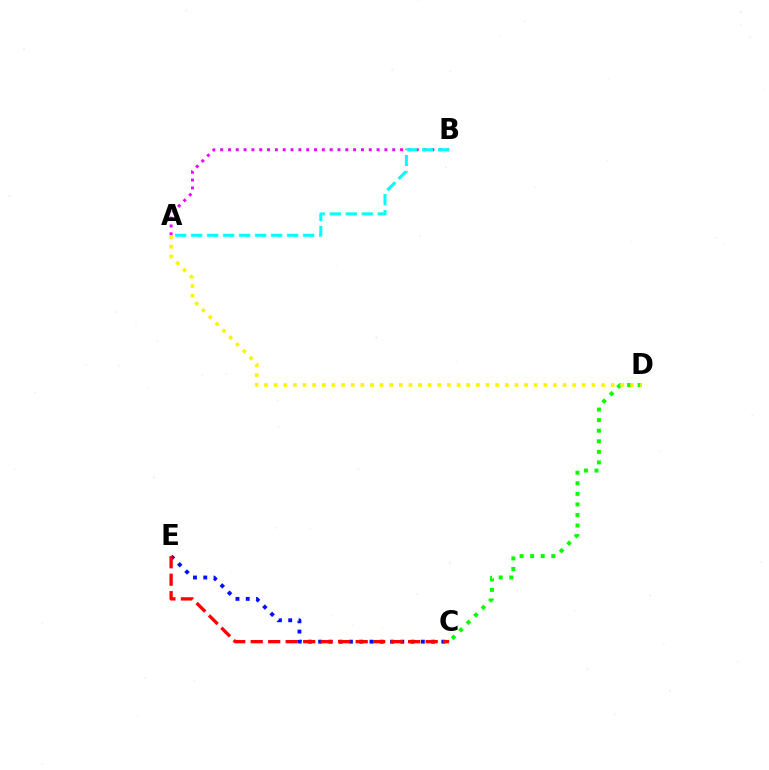{('A', 'B'): [{'color': '#ee00ff', 'line_style': 'dotted', 'thickness': 2.13}, {'color': '#00fff6', 'line_style': 'dashed', 'thickness': 2.17}], ('C', 'E'): [{'color': '#0010ff', 'line_style': 'dotted', 'thickness': 2.79}, {'color': '#ff0000', 'line_style': 'dashed', 'thickness': 2.38}], ('C', 'D'): [{'color': '#08ff00', 'line_style': 'dotted', 'thickness': 2.87}], ('A', 'D'): [{'color': '#fcf500', 'line_style': 'dotted', 'thickness': 2.62}]}